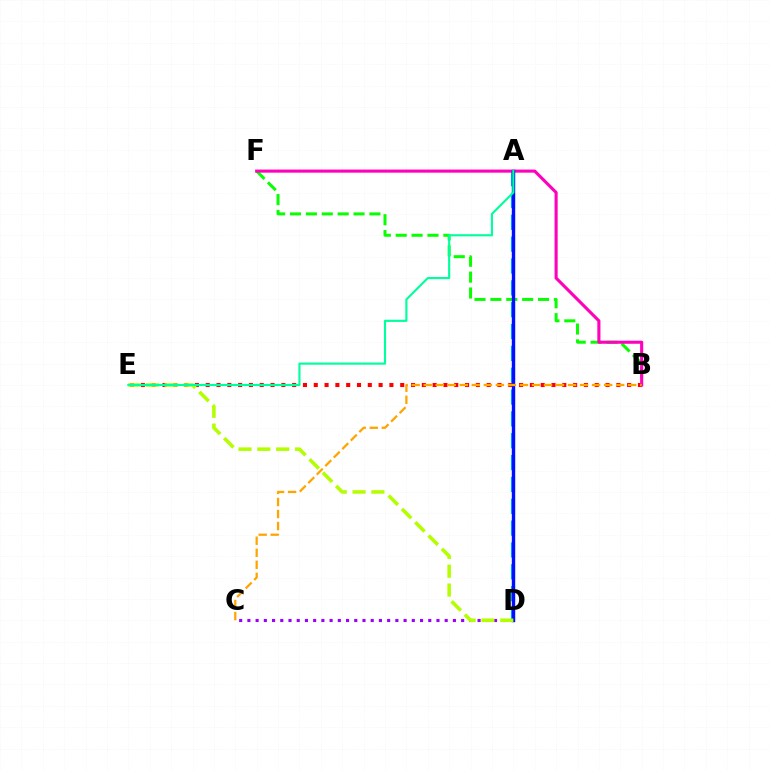{('B', 'E'): [{'color': '#ff0000', 'line_style': 'dotted', 'thickness': 2.94}], ('C', 'D'): [{'color': '#9b00ff', 'line_style': 'dotted', 'thickness': 2.23}], ('A', 'D'): [{'color': '#00b5ff', 'line_style': 'dashed', 'thickness': 2.97}, {'color': '#0010ff', 'line_style': 'solid', 'thickness': 2.44}], ('B', 'F'): [{'color': '#08ff00', 'line_style': 'dashed', 'thickness': 2.16}, {'color': '#ff00bd', 'line_style': 'solid', 'thickness': 2.23}], ('D', 'E'): [{'color': '#b3ff00', 'line_style': 'dashed', 'thickness': 2.56}], ('A', 'E'): [{'color': '#00ff9d', 'line_style': 'solid', 'thickness': 1.54}], ('B', 'C'): [{'color': '#ffa500', 'line_style': 'dashed', 'thickness': 1.63}]}